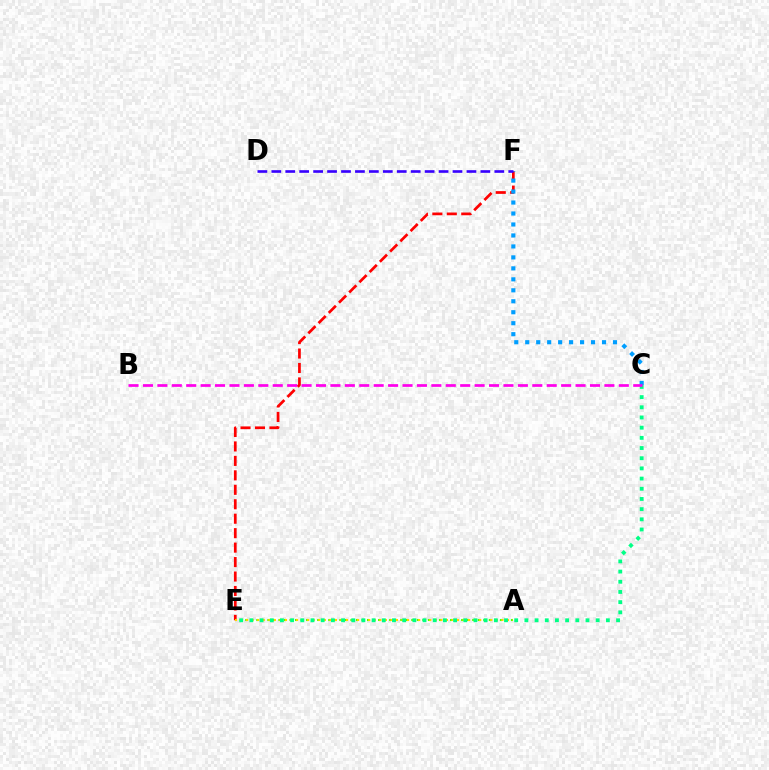{('E', 'F'): [{'color': '#ff0000', 'line_style': 'dashed', 'thickness': 1.96}], ('A', 'E'): [{'color': '#4fff00', 'line_style': 'dotted', 'thickness': 1.5}, {'color': '#ffd500', 'line_style': 'dotted', 'thickness': 1.51}], ('C', 'F'): [{'color': '#009eff', 'line_style': 'dotted', 'thickness': 2.98}], ('C', 'E'): [{'color': '#00ff86', 'line_style': 'dotted', 'thickness': 2.77}], ('D', 'F'): [{'color': '#3700ff', 'line_style': 'dashed', 'thickness': 1.89}], ('B', 'C'): [{'color': '#ff00ed', 'line_style': 'dashed', 'thickness': 1.96}]}